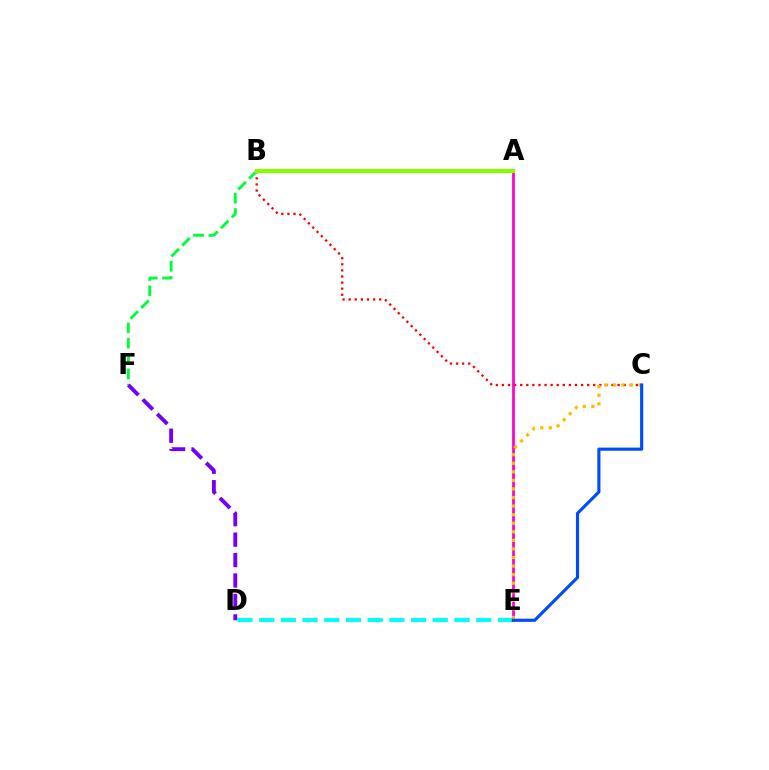{('B', 'C'): [{'color': '#ff0000', 'line_style': 'dotted', 'thickness': 1.65}], ('D', 'E'): [{'color': '#00fff6', 'line_style': 'dashed', 'thickness': 2.95}], ('B', 'F'): [{'color': '#00ff39', 'line_style': 'dashed', 'thickness': 2.08}], ('A', 'E'): [{'color': '#ff00cf', 'line_style': 'solid', 'thickness': 1.98}], ('C', 'E'): [{'color': '#ffbd00', 'line_style': 'dotted', 'thickness': 2.33}, {'color': '#004bff', 'line_style': 'solid', 'thickness': 2.26}], ('A', 'B'): [{'color': '#84ff00', 'line_style': 'solid', 'thickness': 2.97}], ('D', 'F'): [{'color': '#7200ff', 'line_style': 'dashed', 'thickness': 2.78}]}